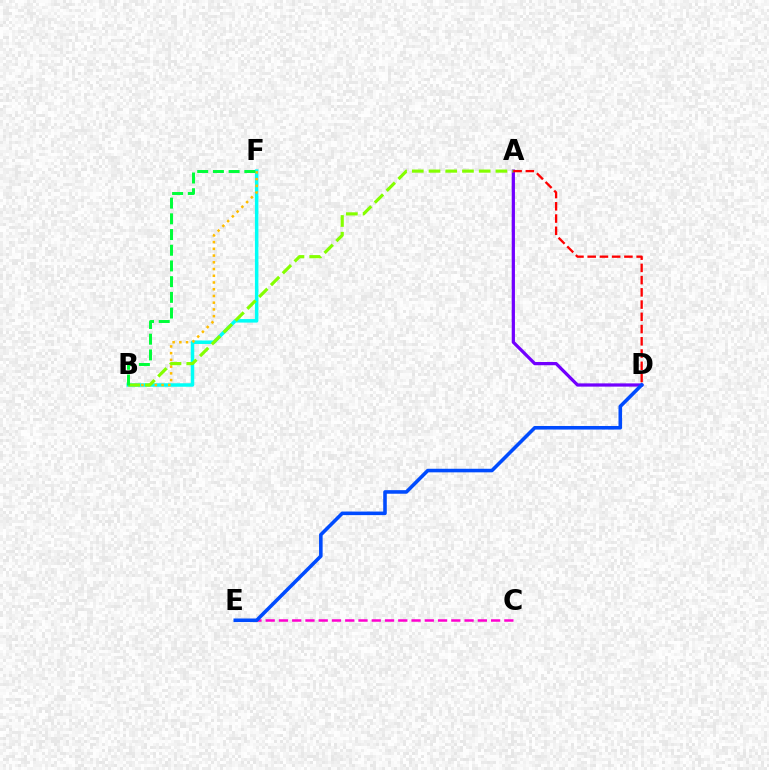{('A', 'D'): [{'color': '#7200ff', 'line_style': 'solid', 'thickness': 2.33}, {'color': '#ff0000', 'line_style': 'dashed', 'thickness': 1.66}], ('B', 'F'): [{'color': '#00fff6', 'line_style': 'solid', 'thickness': 2.51}, {'color': '#ffbd00', 'line_style': 'dotted', 'thickness': 1.83}, {'color': '#00ff39', 'line_style': 'dashed', 'thickness': 2.13}], ('C', 'E'): [{'color': '#ff00cf', 'line_style': 'dashed', 'thickness': 1.8}], ('D', 'E'): [{'color': '#004bff', 'line_style': 'solid', 'thickness': 2.57}], ('A', 'B'): [{'color': '#84ff00', 'line_style': 'dashed', 'thickness': 2.27}]}